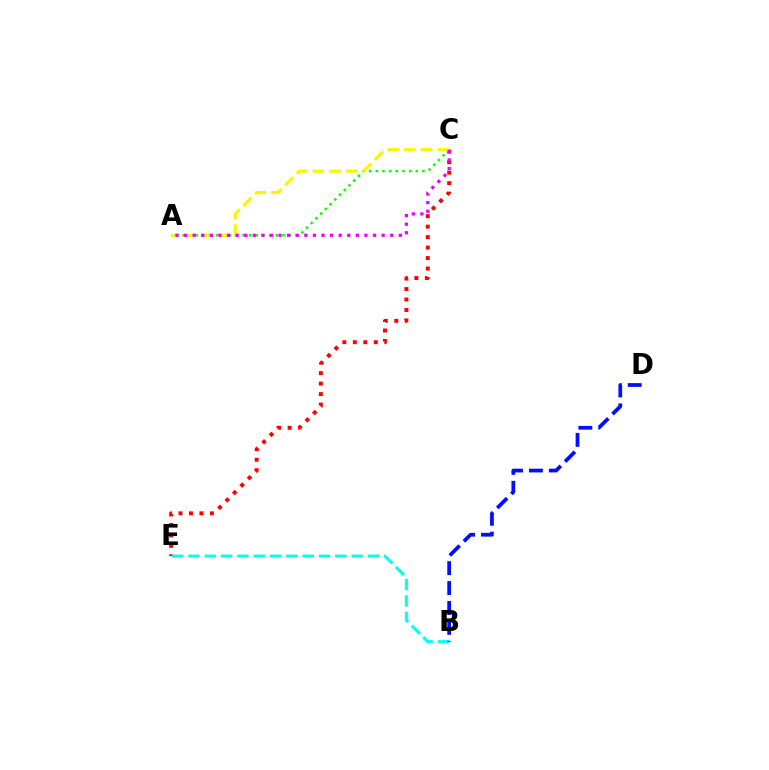{('C', 'E'): [{'color': '#ff0000', 'line_style': 'dotted', 'thickness': 2.85}], ('B', 'E'): [{'color': '#00fff6', 'line_style': 'dashed', 'thickness': 2.22}], ('A', 'C'): [{'color': '#08ff00', 'line_style': 'dotted', 'thickness': 1.81}, {'color': '#fcf500', 'line_style': 'dashed', 'thickness': 2.27}, {'color': '#ee00ff', 'line_style': 'dotted', 'thickness': 2.33}], ('B', 'D'): [{'color': '#0010ff', 'line_style': 'dashed', 'thickness': 2.7}]}